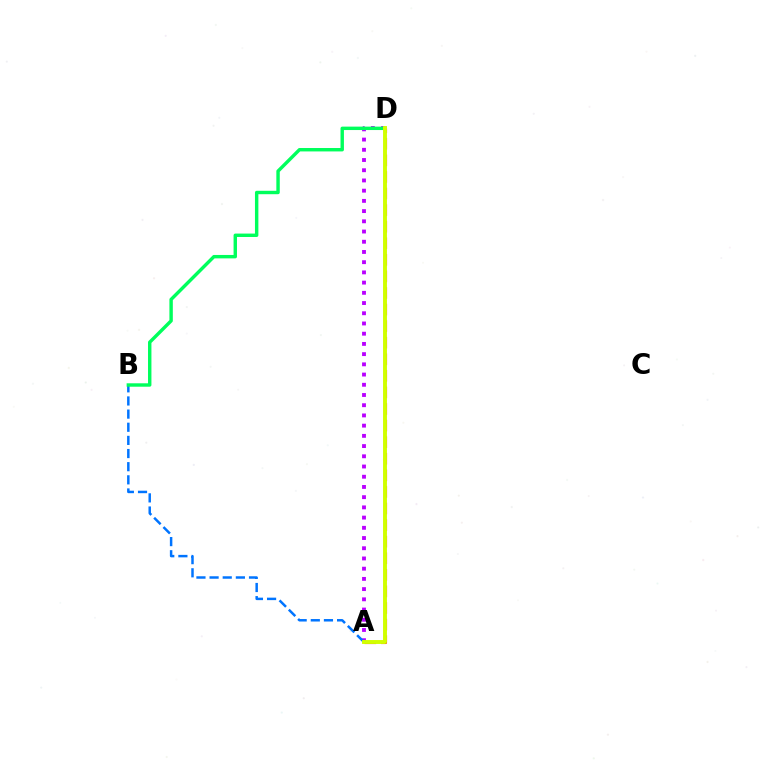{('A', 'D'): [{'color': '#b900ff', 'line_style': 'dotted', 'thickness': 2.78}, {'color': '#ff0000', 'line_style': 'dashed', 'thickness': 2.25}, {'color': '#d1ff00', 'line_style': 'solid', 'thickness': 2.81}], ('A', 'B'): [{'color': '#0074ff', 'line_style': 'dashed', 'thickness': 1.79}], ('B', 'D'): [{'color': '#00ff5c', 'line_style': 'solid', 'thickness': 2.46}]}